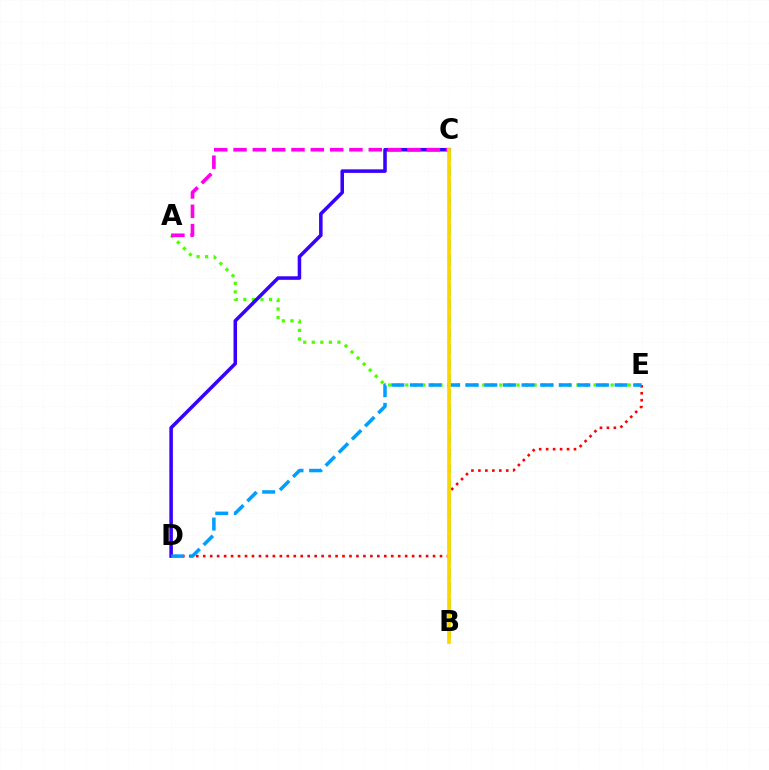{('A', 'E'): [{'color': '#4fff00', 'line_style': 'dotted', 'thickness': 2.32}], ('C', 'D'): [{'color': '#3700ff', 'line_style': 'solid', 'thickness': 2.55}], ('D', 'E'): [{'color': '#ff0000', 'line_style': 'dotted', 'thickness': 1.89}, {'color': '#009eff', 'line_style': 'dashed', 'thickness': 2.53}], ('B', 'C'): [{'color': '#00ff86', 'line_style': 'dashed', 'thickness': 2.03}, {'color': '#ffd500', 'line_style': 'solid', 'thickness': 2.69}], ('A', 'C'): [{'color': '#ff00ed', 'line_style': 'dashed', 'thickness': 2.62}]}